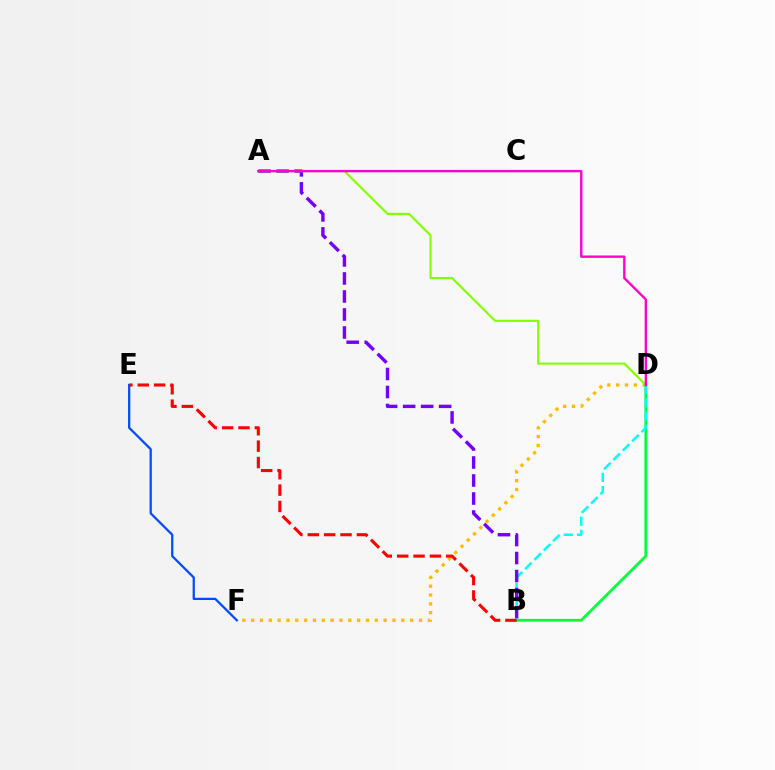{('E', 'F'): [{'color': '#004bff', 'line_style': 'solid', 'thickness': 1.62}], ('B', 'D'): [{'color': '#00ff39', 'line_style': 'solid', 'thickness': 2.02}, {'color': '#00fff6', 'line_style': 'dashed', 'thickness': 1.79}], ('D', 'F'): [{'color': '#ffbd00', 'line_style': 'dotted', 'thickness': 2.4}], ('A', 'B'): [{'color': '#7200ff', 'line_style': 'dashed', 'thickness': 2.45}], ('B', 'E'): [{'color': '#ff0000', 'line_style': 'dashed', 'thickness': 2.22}], ('A', 'D'): [{'color': '#84ff00', 'line_style': 'solid', 'thickness': 1.54}, {'color': '#ff00cf', 'line_style': 'solid', 'thickness': 1.71}]}